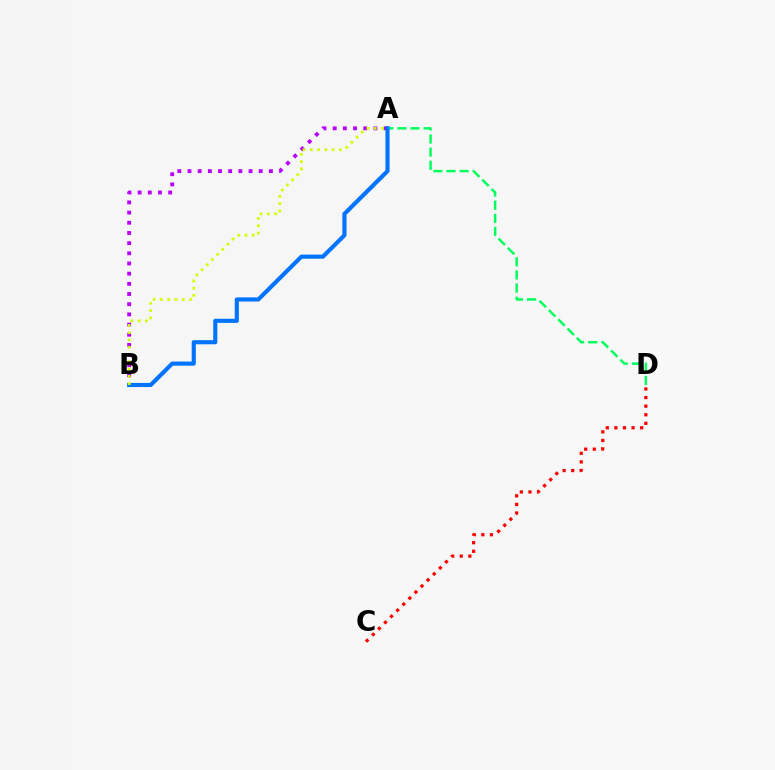{('A', 'B'): [{'color': '#b900ff', 'line_style': 'dotted', 'thickness': 2.77}, {'color': '#0074ff', 'line_style': 'solid', 'thickness': 2.97}, {'color': '#d1ff00', 'line_style': 'dotted', 'thickness': 1.98}], ('A', 'D'): [{'color': '#00ff5c', 'line_style': 'dashed', 'thickness': 1.78}], ('C', 'D'): [{'color': '#ff0000', 'line_style': 'dotted', 'thickness': 2.34}]}